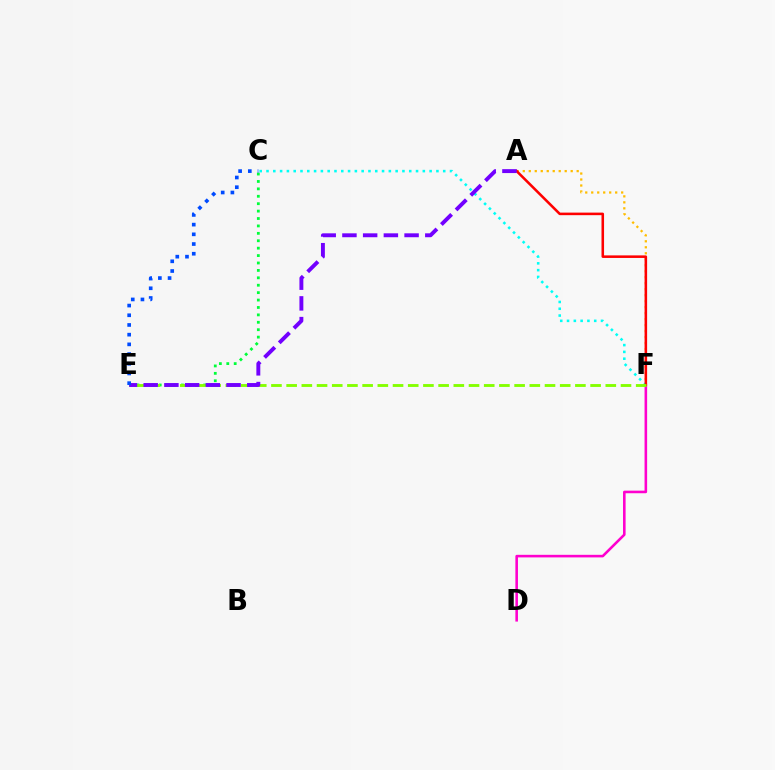{('D', 'F'): [{'color': '#ff00cf', 'line_style': 'solid', 'thickness': 1.86}], ('A', 'F'): [{'color': '#ffbd00', 'line_style': 'dotted', 'thickness': 1.63}, {'color': '#ff0000', 'line_style': 'solid', 'thickness': 1.84}], ('C', 'F'): [{'color': '#00fff6', 'line_style': 'dotted', 'thickness': 1.85}], ('C', 'E'): [{'color': '#00ff39', 'line_style': 'dotted', 'thickness': 2.01}, {'color': '#004bff', 'line_style': 'dotted', 'thickness': 2.64}], ('E', 'F'): [{'color': '#84ff00', 'line_style': 'dashed', 'thickness': 2.06}], ('A', 'E'): [{'color': '#7200ff', 'line_style': 'dashed', 'thickness': 2.81}]}